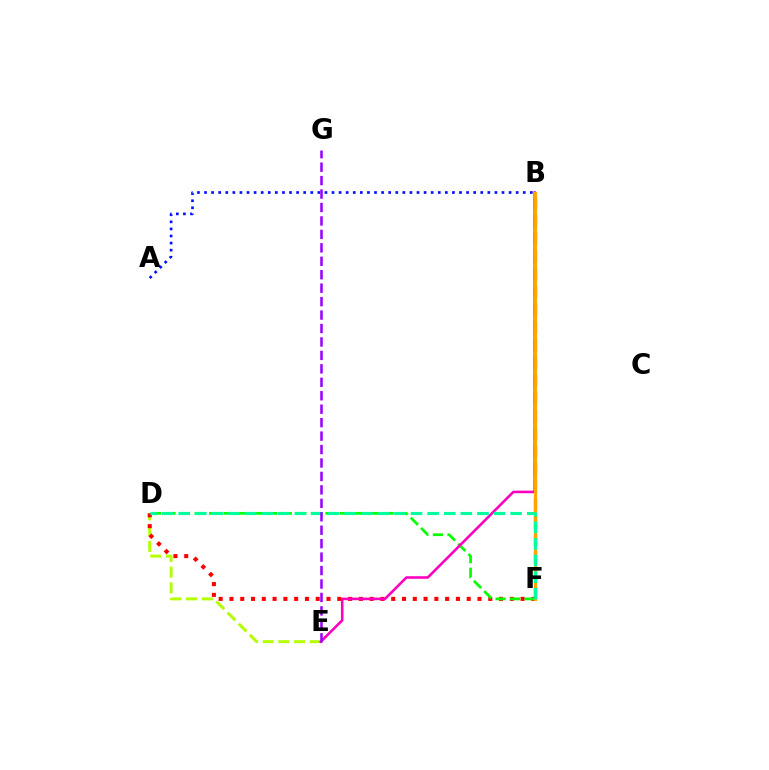{('D', 'E'): [{'color': '#b3ff00', 'line_style': 'dashed', 'thickness': 2.14}], ('D', 'F'): [{'color': '#ff0000', 'line_style': 'dotted', 'thickness': 2.93}, {'color': '#08ff00', 'line_style': 'dashed', 'thickness': 1.98}, {'color': '#00ff9d', 'line_style': 'dashed', 'thickness': 2.25}], ('B', 'F'): [{'color': '#00b5ff', 'line_style': 'dashed', 'thickness': 2.41}, {'color': '#ffa500', 'line_style': 'solid', 'thickness': 2.26}], ('B', 'E'): [{'color': '#ff00bd', 'line_style': 'solid', 'thickness': 1.86}], ('A', 'B'): [{'color': '#0010ff', 'line_style': 'dotted', 'thickness': 1.92}], ('E', 'G'): [{'color': '#9b00ff', 'line_style': 'dashed', 'thickness': 1.83}]}